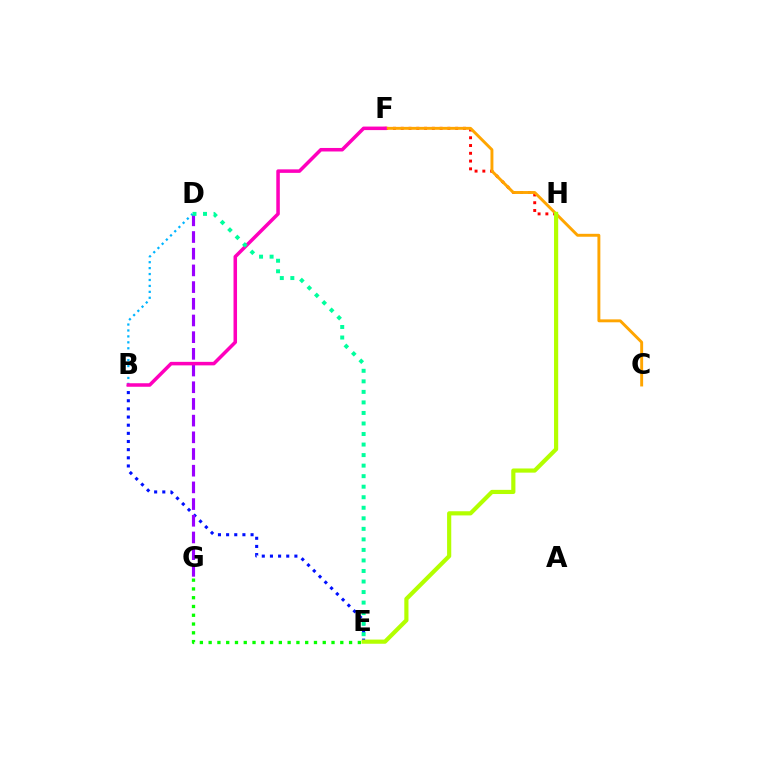{('B', 'E'): [{'color': '#0010ff', 'line_style': 'dotted', 'thickness': 2.22}], ('F', 'H'): [{'color': '#ff0000', 'line_style': 'dotted', 'thickness': 2.11}], ('D', 'G'): [{'color': '#9b00ff', 'line_style': 'dashed', 'thickness': 2.27}], ('C', 'F'): [{'color': '#ffa500', 'line_style': 'solid', 'thickness': 2.1}], ('B', 'D'): [{'color': '#00b5ff', 'line_style': 'dotted', 'thickness': 1.61}], ('B', 'F'): [{'color': '#ff00bd', 'line_style': 'solid', 'thickness': 2.54}], ('D', 'E'): [{'color': '#00ff9d', 'line_style': 'dotted', 'thickness': 2.86}], ('E', 'H'): [{'color': '#b3ff00', 'line_style': 'solid', 'thickness': 3.0}], ('E', 'G'): [{'color': '#08ff00', 'line_style': 'dotted', 'thickness': 2.38}]}